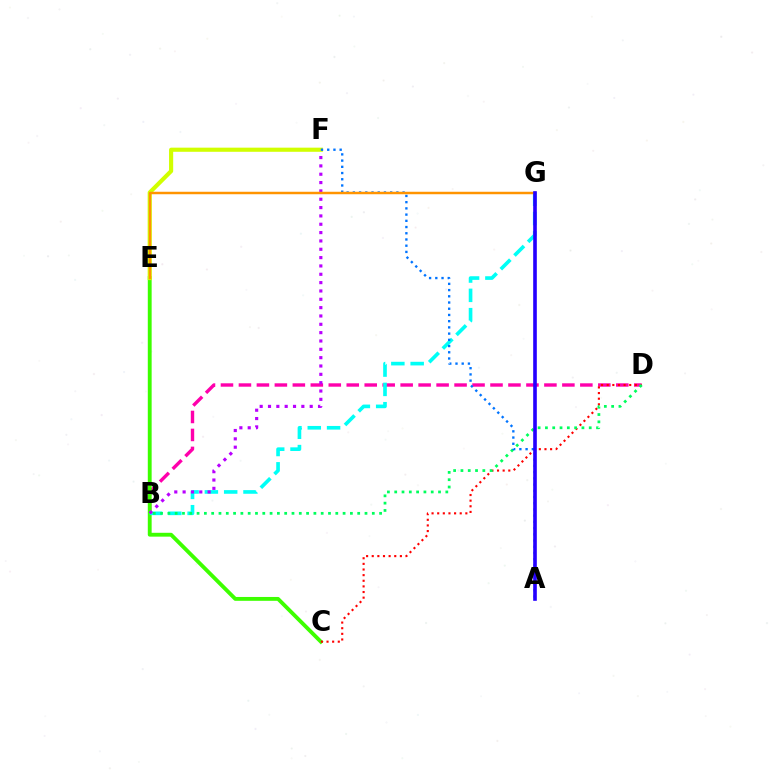{('B', 'D'): [{'color': '#ff00ac', 'line_style': 'dashed', 'thickness': 2.44}, {'color': '#00ff5c', 'line_style': 'dotted', 'thickness': 1.98}], ('C', 'E'): [{'color': '#3dff00', 'line_style': 'solid', 'thickness': 2.78}], ('B', 'G'): [{'color': '#00fff6', 'line_style': 'dashed', 'thickness': 2.62}], ('C', 'D'): [{'color': '#ff0000', 'line_style': 'dotted', 'thickness': 1.53}], ('B', 'F'): [{'color': '#b900ff', 'line_style': 'dotted', 'thickness': 2.27}], ('E', 'F'): [{'color': '#d1ff00', 'line_style': 'solid', 'thickness': 2.98}], ('A', 'F'): [{'color': '#0074ff', 'line_style': 'dotted', 'thickness': 1.69}], ('E', 'G'): [{'color': '#ff9400', 'line_style': 'solid', 'thickness': 1.78}], ('A', 'G'): [{'color': '#2500ff', 'line_style': 'solid', 'thickness': 2.61}]}